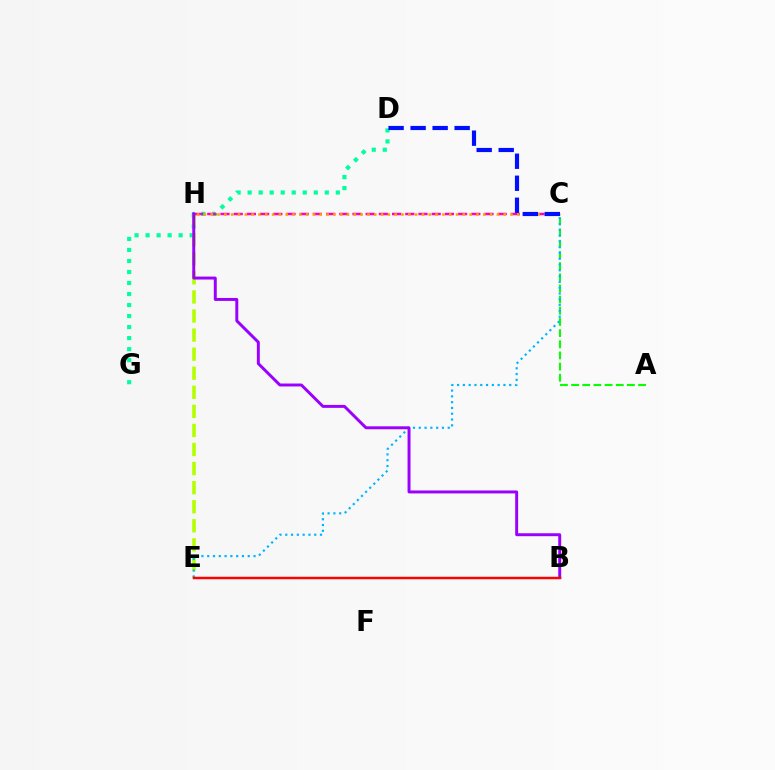{('D', 'G'): [{'color': '#00ff9d', 'line_style': 'dotted', 'thickness': 2.99}], ('E', 'H'): [{'color': '#b3ff00', 'line_style': 'dashed', 'thickness': 2.59}], ('A', 'C'): [{'color': '#08ff00', 'line_style': 'dashed', 'thickness': 1.52}], ('C', 'E'): [{'color': '#00b5ff', 'line_style': 'dotted', 'thickness': 1.57}], ('C', 'H'): [{'color': '#ff00bd', 'line_style': 'dashed', 'thickness': 1.79}, {'color': '#ffa500', 'line_style': 'dotted', 'thickness': 1.85}], ('B', 'H'): [{'color': '#9b00ff', 'line_style': 'solid', 'thickness': 2.13}], ('B', 'E'): [{'color': '#ff0000', 'line_style': 'solid', 'thickness': 1.78}], ('C', 'D'): [{'color': '#0010ff', 'line_style': 'dashed', 'thickness': 2.99}]}